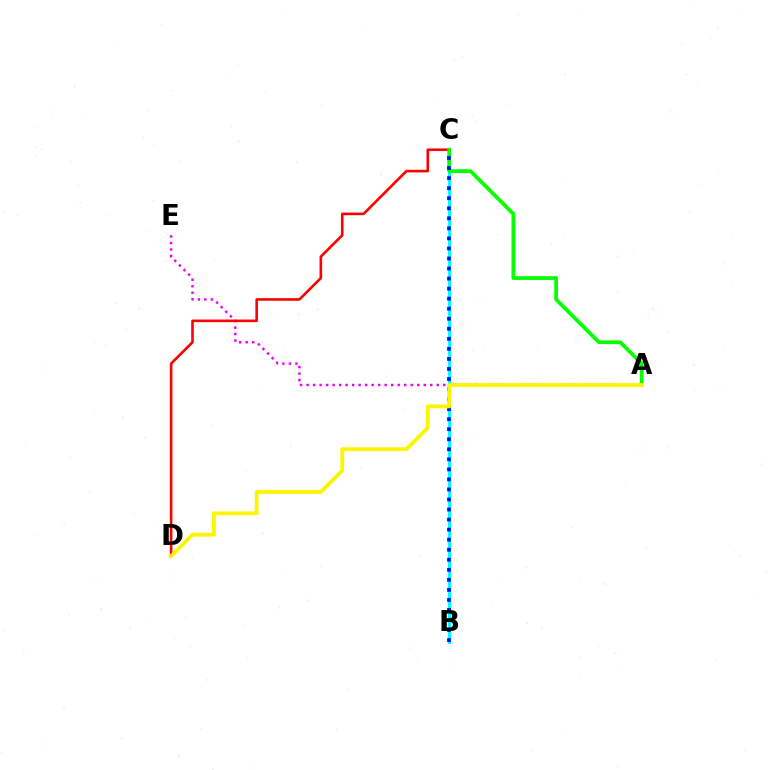{('A', 'E'): [{'color': '#ee00ff', 'line_style': 'dotted', 'thickness': 1.77}], ('C', 'D'): [{'color': '#ff0000', 'line_style': 'solid', 'thickness': 1.88}], ('B', 'C'): [{'color': '#00fff6', 'line_style': 'solid', 'thickness': 2.13}, {'color': '#0010ff', 'line_style': 'dotted', 'thickness': 2.73}], ('A', 'C'): [{'color': '#08ff00', 'line_style': 'solid', 'thickness': 2.7}], ('A', 'D'): [{'color': '#fcf500', 'line_style': 'solid', 'thickness': 2.74}]}